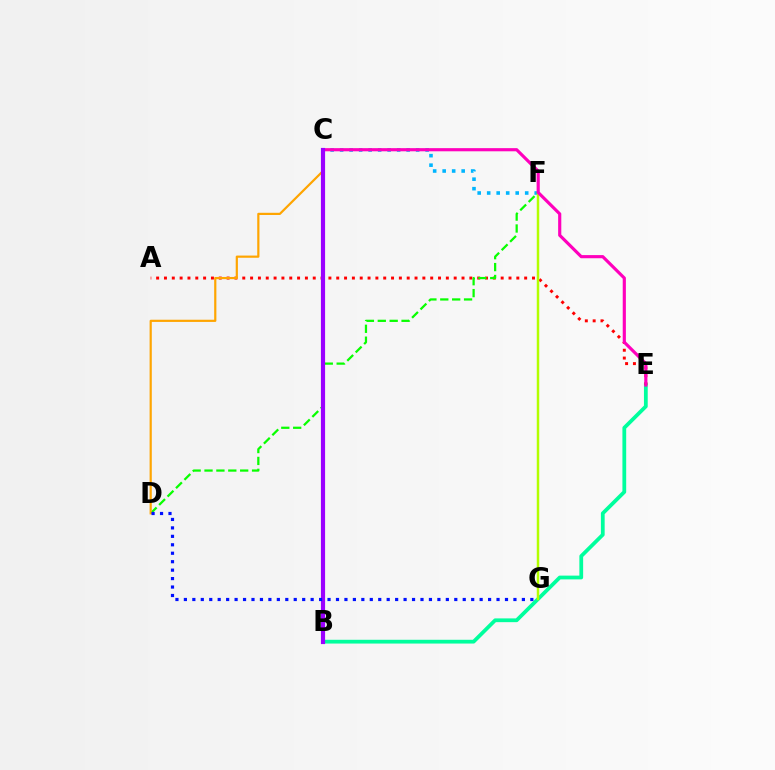{('B', 'E'): [{'color': '#00ff9d', 'line_style': 'solid', 'thickness': 2.71}], ('A', 'E'): [{'color': '#ff0000', 'line_style': 'dotted', 'thickness': 2.13}], ('C', 'F'): [{'color': '#00b5ff', 'line_style': 'dotted', 'thickness': 2.58}], ('D', 'F'): [{'color': '#08ff00', 'line_style': 'dashed', 'thickness': 1.61}], ('F', 'G'): [{'color': '#b3ff00', 'line_style': 'solid', 'thickness': 1.78}], ('C', 'D'): [{'color': '#ffa500', 'line_style': 'solid', 'thickness': 1.58}], ('C', 'E'): [{'color': '#ff00bd', 'line_style': 'solid', 'thickness': 2.27}], ('B', 'C'): [{'color': '#9b00ff', 'line_style': 'solid', 'thickness': 3.0}], ('D', 'G'): [{'color': '#0010ff', 'line_style': 'dotted', 'thickness': 2.3}]}